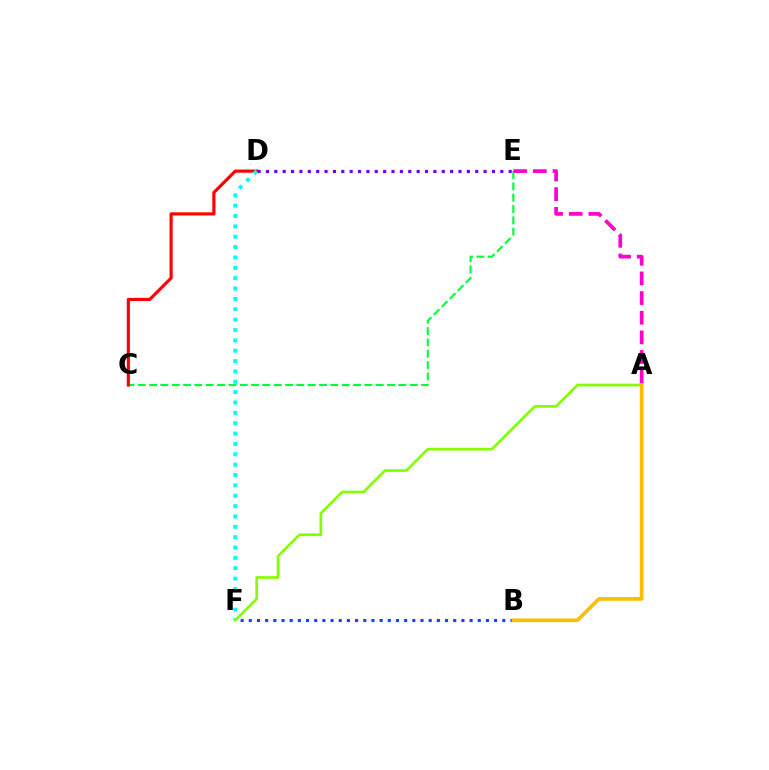{('C', 'E'): [{'color': '#00ff39', 'line_style': 'dashed', 'thickness': 1.54}], ('C', 'D'): [{'color': '#ff0000', 'line_style': 'solid', 'thickness': 2.26}], ('D', 'E'): [{'color': '#7200ff', 'line_style': 'dotted', 'thickness': 2.27}], ('D', 'F'): [{'color': '#00fff6', 'line_style': 'dotted', 'thickness': 2.81}], ('A', 'F'): [{'color': '#84ff00', 'line_style': 'solid', 'thickness': 1.92}], ('B', 'F'): [{'color': '#004bff', 'line_style': 'dotted', 'thickness': 2.22}], ('A', 'E'): [{'color': '#ff00cf', 'line_style': 'dashed', 'thickness': 2.67}], ('A', 'B'): [{'color': '#ffbd00', 'line_style': 'solid', 'thickness': 2.65}]}